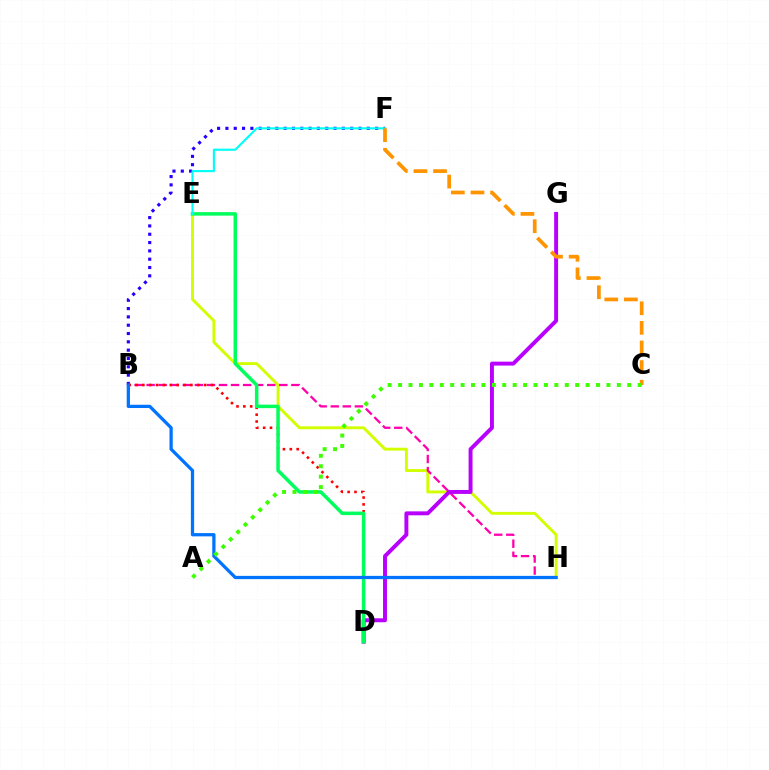{('B', 'F'): [{'color': '#2500ff', 'line_style': 'dotted', 'thickness': 2.26}], ('E', 'H'): [{'color': '#d1ff00', 'line_style': 'solid', 'thickness': 2.09}], ('B', 'H'): [{'color': '#ff00ac', 'line_style': 'dashed', 'thickness': 1.64}, {'color': '#0074ff', 'line_style': 'solid', 'thickness': 2.35}], ('D', 'G'): [{'color': '#b900ff', 'line_style': 'solid', 'thickness': 2.83}], ('B', 'D'): [{'color': '#ff0000', 'line_style': 'dotted', 'thickness': 1.87}], ('D', 'E'): [{'color': '#00ff5c', 'line_style': 'solid', 'thickness': 2.52}], ('E', 'F'): [{'color': '#00fff6', 'line_style': 'solid', 'thickness': 1.54}], ('C', 'F'): [{'color': '#ff9400', 'line_style': 'dashed', 'thickness': 2.66}], ('A', 'C'): [{'color': '#3dff00', 'line_style': 'dotted', 'thickness': 2.83}]}